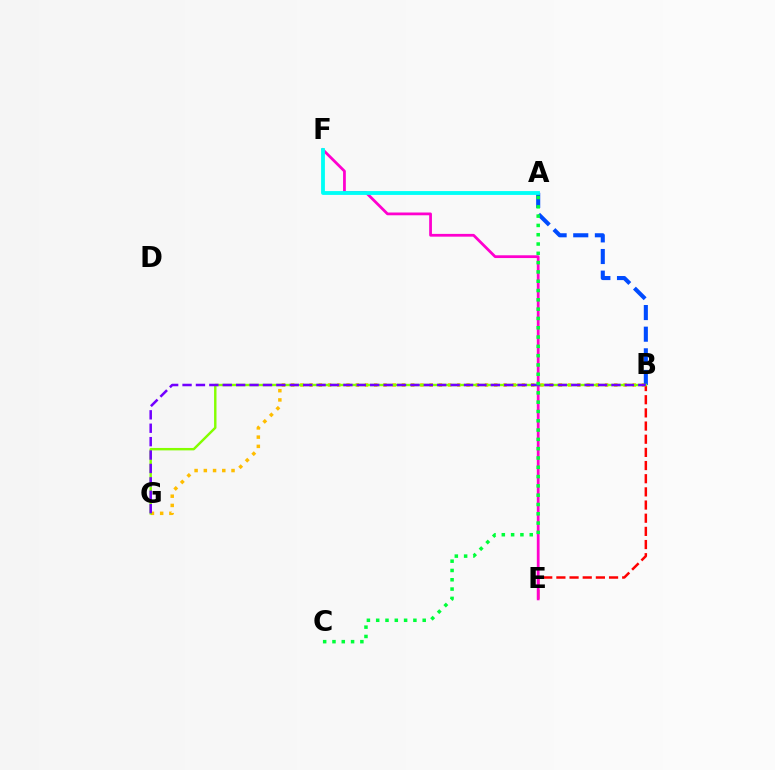{('B', 'E'): [{'color': '#ff0000', 'line_style': 'dashed', 'thickness': 1.79}], ('B', 'G'): [{'color': '#ffbd00', 'line_style': 'dotted', 'thickness': 2.51}, {'color': '#84ff00', 'line_style': 'solid', 'thickness': 1.74}, {'color': '#7200ff', 'line_style': 'dashed', 'thickness': 1.82}], ('E', 'F'): [{'color': '#ff00cf', 'line_style': 'solid', 'thickness': 1.99}], ('A', 'B'): [{'color': '#004bff', 'line_style': 'dashed', 'thickness': 2.94}], ('A', 'F'): [{'color': '#00fff6', 'line_style': 'solid', 'thickness': 2.76}], ('A', 'C'): [{'color': '#00ff39', 'line_style': 'dotted', 'thickness': 2.53}]}